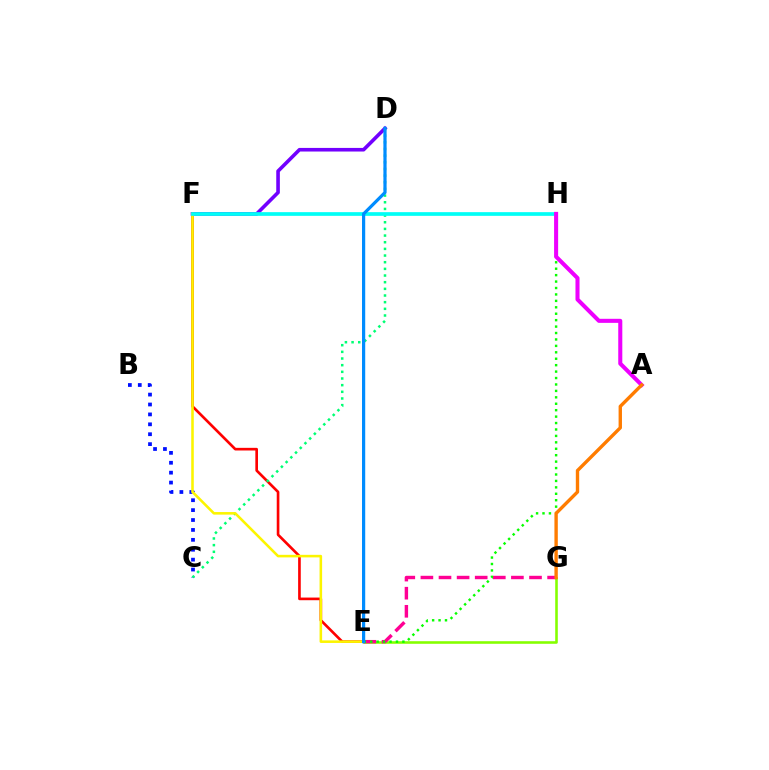{('E', 'F'): [{'color': '#ff0000', 'line_style': 'solid', 'thickness': 1.91}, {'color': '#fcf500', 'line_style': 'solid', 'thickness': 1.85}], ('B', 'C'): [{'color': '#0010ff', 'line_style': 'dotted', 'thickness': 2.69}], ('E', 'G'): [{'color': '#84ff00', 'line_style': 'solid', 'thickness': 1.86}, {'color': '#ff0094', 'line_style': 'dashed', 'thickness': 2.46}], ('D', 'F'): [{'color': '#7200ff', 'line_style': 'solid', 'thickness': 2.6}], ('C', 'D'): [{'color': '#00ff74', 'line_style': 'dotted', 'thickness': 1.81}], ('E', 'H'): [{'color': '#08ff00', 'line_style': 'dotted', 'thickness': 1.75}], ('F', 'H'): [{'color': '#00fff6', 'line_style': 'solid', 'thickness': 2.65}], ('A', 'H'): [{'color': '#ee00ff', 'line_style': 'solid', 'thickness': 2.92}], ('D', 'E'): [{'color': '#008cff', 'line_style': 'solid', 'thickness': 2.31}], ('A', 'G'): [{'color': '#ff7c00', 'line_style': 'solid', 'thickness': 2.43}]}